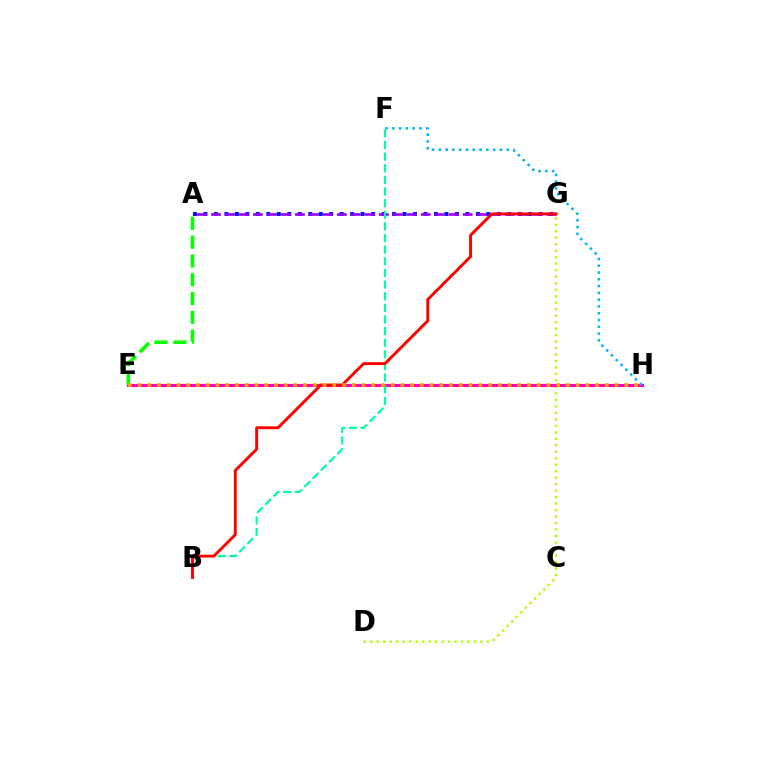{('A', 'G'): [{'color': '#0010ff', 'line_style': 'dotted', 'thickness': 2.85}, {'color': '#9b00ff', 'line_style': 'dashed', 'thickness': 1.9}], ('D', 'G'): [{'color': '#b3ff00', 'line_style': 'dotted', 'thickness': 1.76}], ('E', 'H'): [{'color': '#ff00bd', 'line_style': 'solid', 'thickness': 2.25}, {'color': '#ffa500', 'line_style': 'dotted', 'thickness': 2.64}], ('B', 'F'): [{'color': '#00ff9d', 'line_style': 'dashed', 'thickness': 1.58}], ('A', 'E'): [{'color': '#08ff00', 'line_style': 'dashed', 'thickness': 2.55}], ('B', 'G'): [{'color': '#ff0000', 'line_style': 'solid', 'thickness': 2.09}], ('F', 'H'): [{'color': '#00b5ff', 'line_style': 'dotted', 'thickness': 1.84}]}